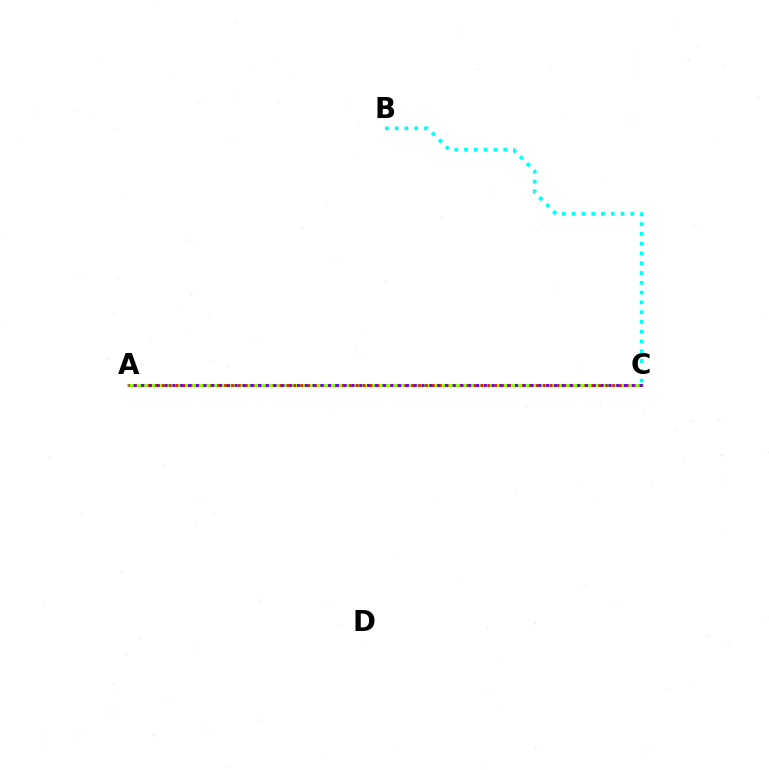{('A', 'C'): [{'color': '#84ff00', 'line_style': 'solid', 'thickness': 2.09}, {'color': '#ff0000', 'line_style': 'dotted', 'thickness': 1.88}, {'color': '#7200ff', 'line_style': 'dotted', 'thickness': 2.12}], ('B', 'C'): [{'color': '#00fff6', 'line_style': 'dotted', 'thickness': 2.66}]}